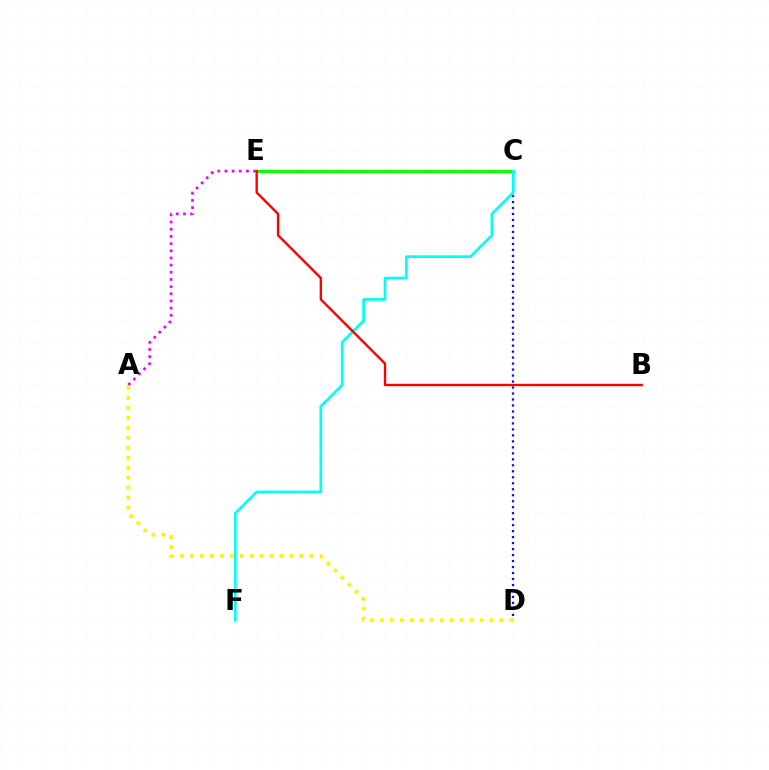{('C', 'D'): [{'color': '#0010ff', 'line_style': 'dotted', 'thickness': 1.63}], ('C', 'E'): [{'color': '#08ff00', 'line_style': 'solid', 'thickness': 2.26}], ('C', 'F'): [{'color': '#00fff6', 'line_style': 'solid', 'thickness': 1.95}], ('B', 'E'): [{'color': '#ff0000', 'line_style': 'solid', 'thickness': 1.72}], ('A', 'D'): [{'color': '#fcf500', 'line_style': 'dotted', 'thickness': 2.71}], ('A', 'E'): [{'color': '#ee00ff', 'line_style': 'dotted', 'thickness': 1.95}]}